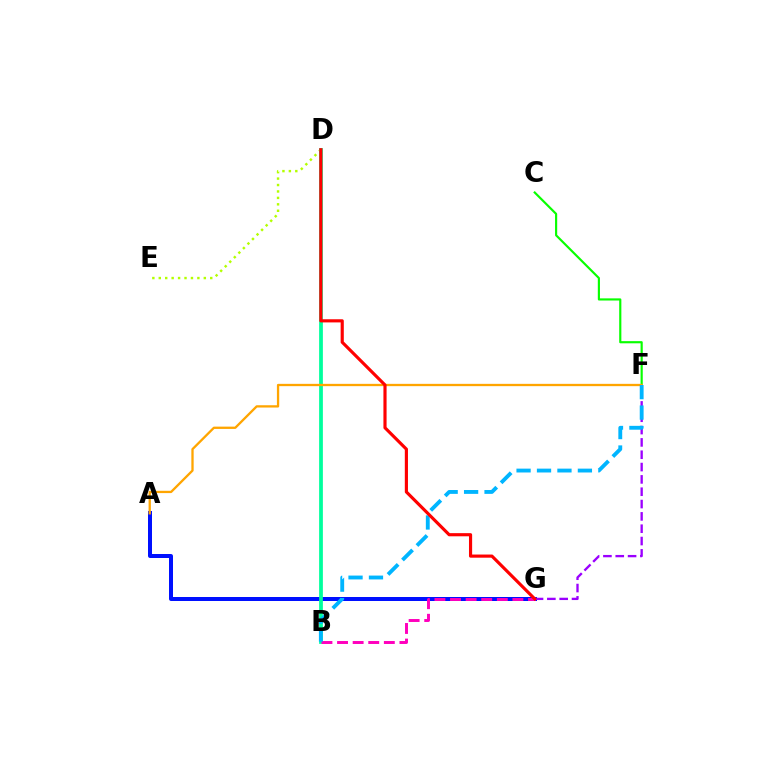{('A', 'G'): [{'color': '#0010ff', 'line_style': 'solid', 'thickness': 2.88}], ('C', 'F'): [{'color': '#08ff00', 'line_style': 'solid', 'thickness': 1.56}], ('D', 'E'): [{'color': '#b3ff00', 'line_style': 'dotted', 'thickness': 1.75}], ('B', 'D'): [{'color': '#00ff9d', 'line_style': 'solid', 'thickness': 2.7}], ('B', 'G'): [{'color': '#ff00bd', 'line_style': 'dashed', 'thickness': 2.12}], ('A', 'F'): [{'color': '#ffa500', 'line_style': 'solid', 'thickness': 1.66}], ('F', 'G'): [{'color': '#9b00ff', 'line_style': 'dashed', 'thickness': 1.67}], ('B', 'F'): [{'color': '#00b5ff', 'line_style': 'dashed', 'thickness': 2.78}], ('D', 'G'): [{'color': '#ff0000', 'line_style': 'solid', 'thickness': 2.27}]}